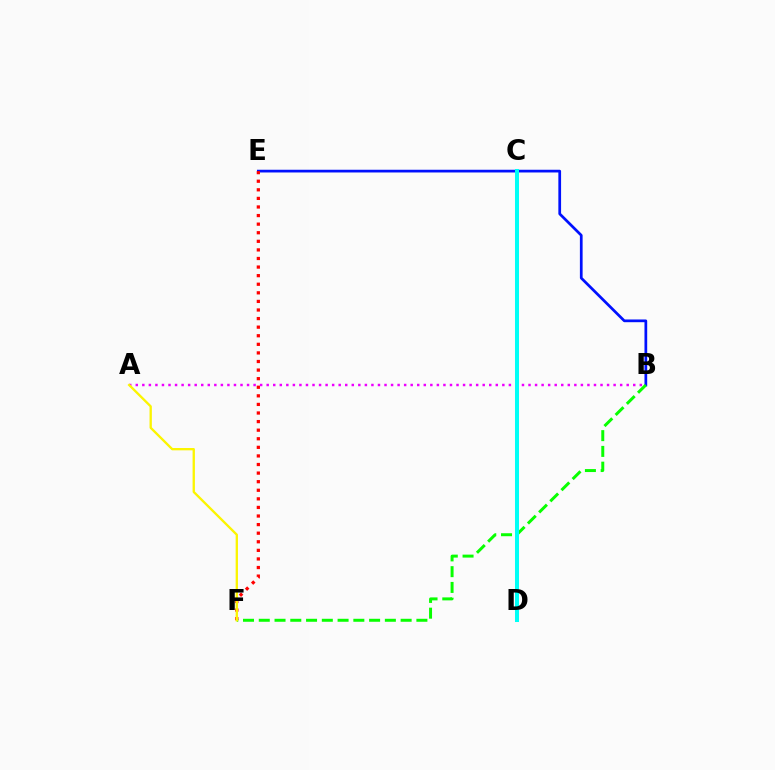{('A', 'B'): [{'color': '#ee00ff', 'line_style': 'dotted', 'thickness': 1.78}], ('B', 'E'): [{'color': '#0010ff', 'line_style': 'solid', 'thickness': 1.96}], ('E', 'F'): [{'color': '#ff0000', 'line_style': 'dotted', 'thickness': 2.33}], ('B', 'F'): [{'color': '#08ff00', 'line_style': 'dashed', 'thickness': 2.14}], ('A', 'F'): [{'color': '#fcf500', 'line_style': 'solid', 'thickness': 1.67}], ('C', 'D'): [{'color': '#00fff6', 'line_style': 'solid', 'thickness': 2.9}]}